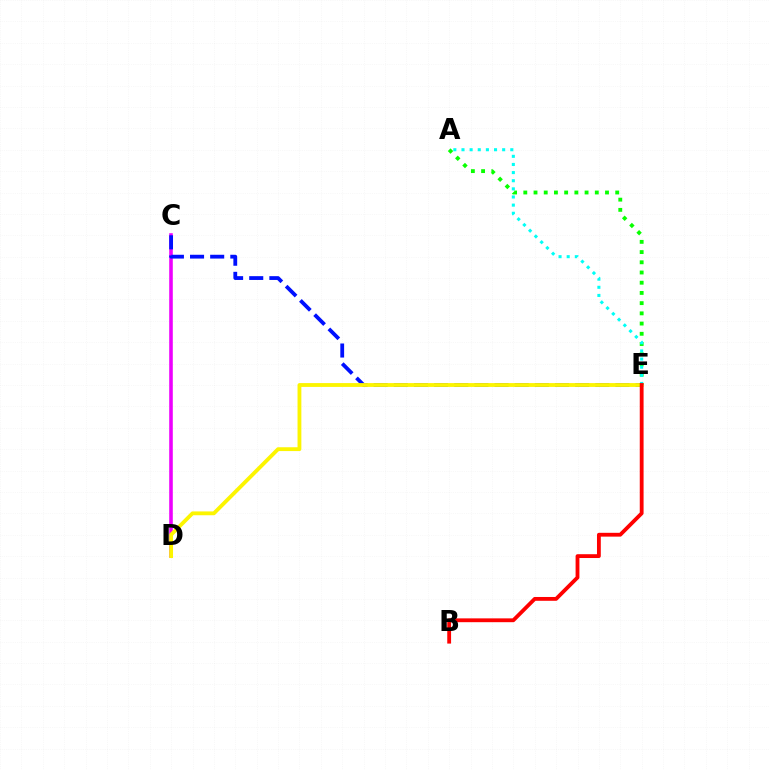{('A', 'E'): [{'color': '#08ff00', 'line_style': 'dotted', 'thickness': 2.77}, {'color': '#00fff6', 'line_style': 'dotted', 'thickness': 2.21}], ('C', 'D'): [{'color': '#ee00ff', 'line_style': 'solid', 'thickness': 2.58}], ('C', 'E'): [{'color': '#0010ff', 'line_style': 'dashed', 'thickness': 2.74}], ('D', 'E'): [{'color': '#fcf500', 'line_style': 'solid', 'thickness': 2.75}], ('B', 'E'): [{'color': '#ff0000', 'line_style': 'solid', 'thickness': 2.75}]}